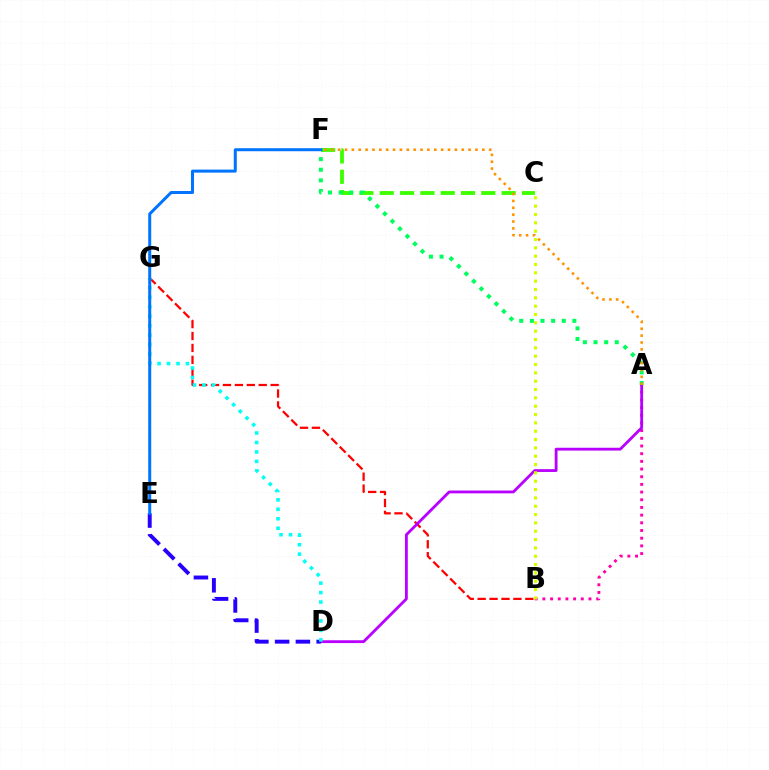{('B', 'G'): [{'color': '#ff0000', 'line_style': 'dashed', 'thickness': 1.62}], ('A', 'B'): [{'color': '#ff00ac', 'line_style': 'dotted', 'thickness': 2.09}], ('C', 'F'): [{'color': '#3dff00', 'line_style': 'dashed', 'thickness': 2.76}], ('A', 'D'): [{'color': '#b900ff', 'line_style': 'solid', 'thickness': 2.03}], ('D', 'E'): [{'color': '#2500ff', 'line_style': 'dashed', 'thickness': 2.82}], ('D', 'G'): [{'color': '#00fff6', 'line_style': 'dotted', 'thickness': 2.57}], ('A', 'F'): [{'color': '#00ff5c', 'line_style': 'dotted', 'thickness': 2.89}, {'color': '#ff9400', 'line_style': 'dotted', 'thickness': 1.87}], ('B', 'C'): [{'color': '#d1ff00', 'line_style': 'dotted', 'thickness': 2.26}], ('E', 'F'): [{'color': '#0074ff', 'line_style': 'solid', 'thickness': 2.17}]}